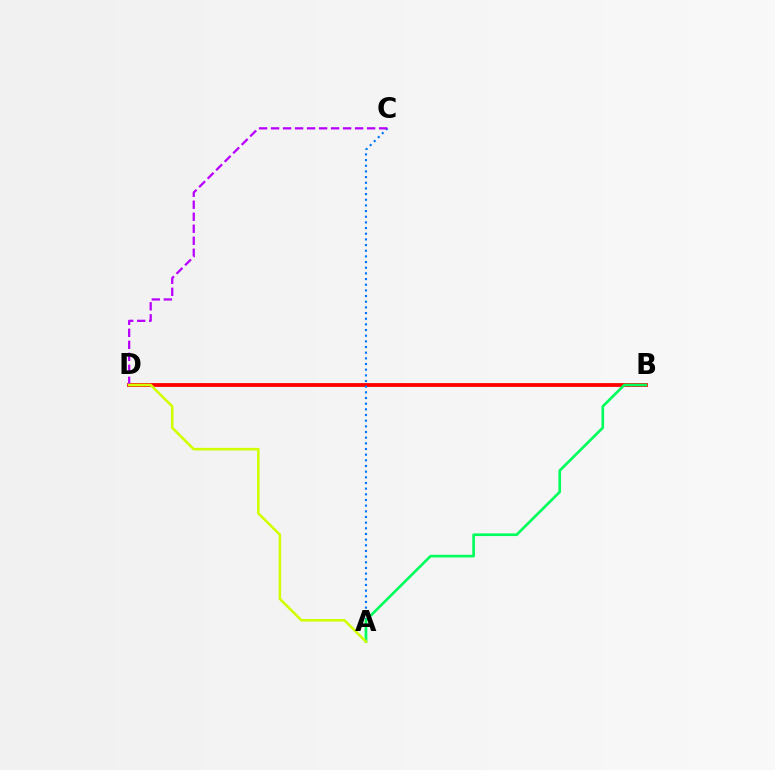{('B', 'D'): [{'color': '#ff0000', 'line_style': 'solid', 'thickness': 2.73}], ('A', 'C'): [{'color': '#0074ff', 'line_style': 'dotted', 'thickness': 1.54}], ('C', 'D'): [{'color': '#b900ff', 'line_style': 'dashed', 'thickness': 1.63}], ('A', 'B'): [{'color': '#00ff5c', 'line_style': 'solid', 'thickness': 1.91}], ('A', 'D'): [{'color': '#d1ff00', 'line_style': 'solid', 'thickness': 1.86}]}